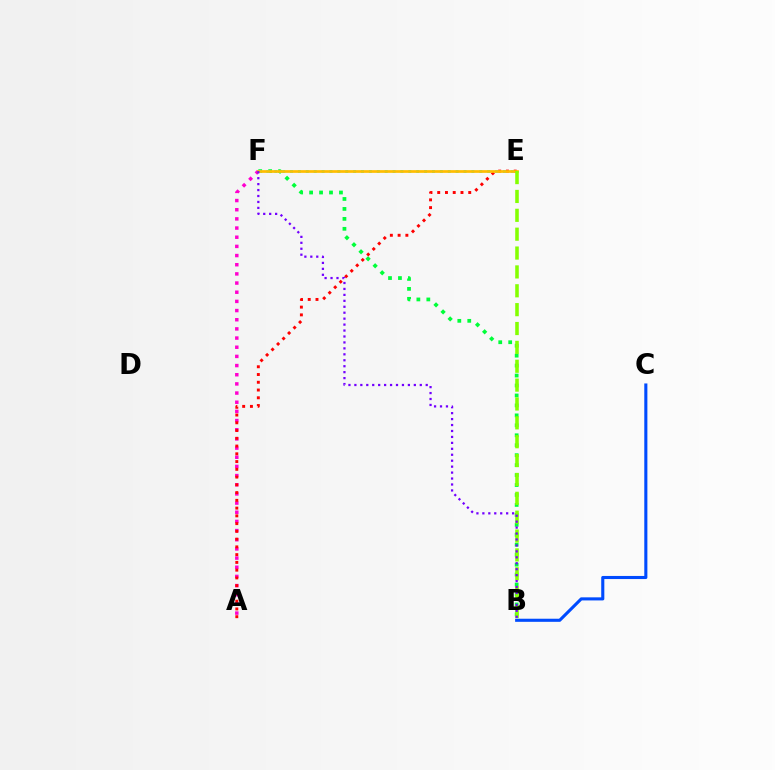{('A', 'F'): [{'color': '#ff00cf', 'line_style': 'dotted', 'thickness': 2.49}], ('B', 'F'): [{'color': '#00ff39', 'line_style': 'dotted', 'thickness': 2.7}, {'color': '#7200ff', 'line_style': 'dotted', 'thickness': 1.62}], ('A', 'E'): [{'color': '#ff0000', 'line_style': 'dotted', 'thickness': 2.11}], ('E', 'F'): [{'color': '#00fff6', 'line_style': 'dotted', 'thickness': 2.14}, {'color': '#ffbd00', 'line_style': 'solid', 'thickness': 1.95}], ('B', 'E'): [{'color': '#84ff00', 'line_style': 'dashed', 'thickness': 2.56}], ('B', 'C'): [{'color': '#004bff', 'line_style': 'solid', 'thickness': 2.23}]}